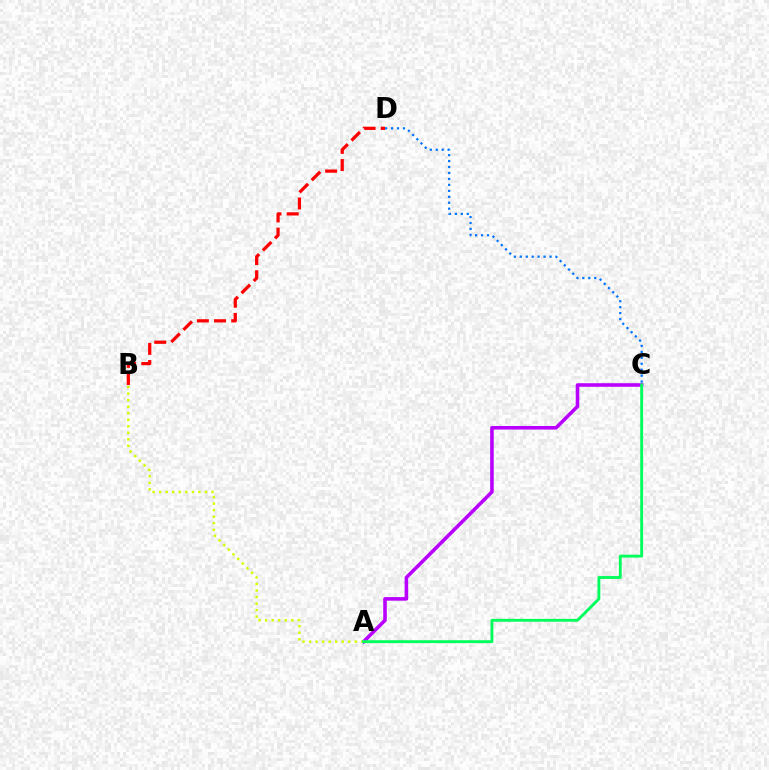{('C', 'D'): [{'color': '#0074ff', 'line_style': 'dotted', 'thickness': 1.62}], ('A', 'C'): [{'color': '#b900ff', 'line_style': 'solid', 'thickness': 2.57}, {'color': '#00ff5c', 'line_style': 'solid', 'thickness': 2.07}], ('A', 'B'): [{'color': '#d1ff00', 'line_style': 'dotted', 'thickness': 1.78}], ('B', 'D'): [{'color': '#ff0000', 'line_style': 'dashed', 'thickness': 2.33}]}